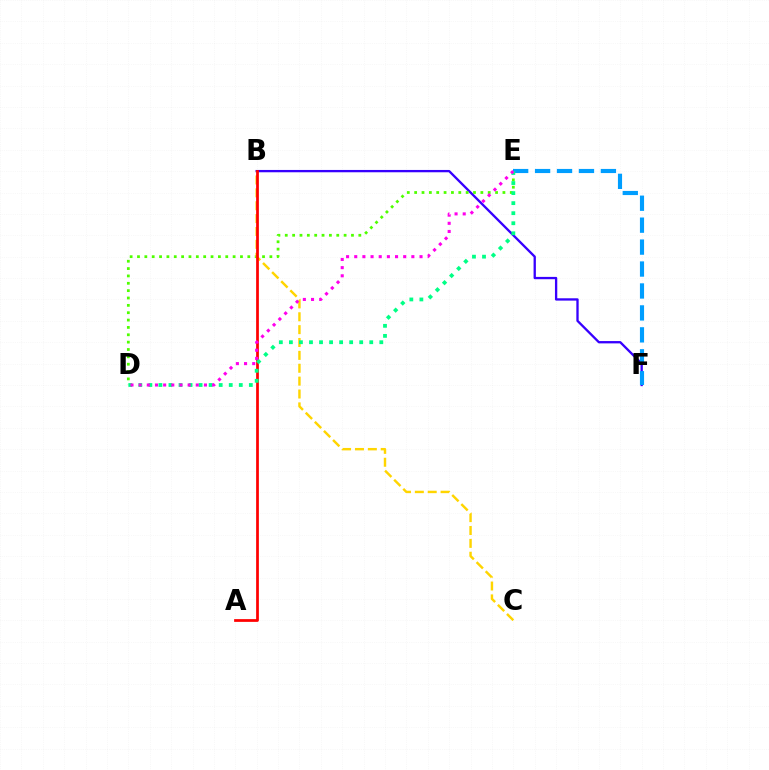{('B', 'F'): [{'color': '#3700ff', 'line_style': 'solid', 'thickness': 1.67}], ('D', 'E'): [{'color': '#4fff00', 'line_style': 'dotted', 'thickness': 2.0}, {'color': '#00ff86', 'line_style': 'dotted', 'thickness': 2.73}, {'color': '#ff00ed', 'line_style': 'dotted', 'thickness': 2.22}], ('B', 'C'): [{'color': '#ffd500', 'line_style': 'dashed', 'thickness': 1.75}], ('A', 'B'): [{'color': '#ff0000', 'line_style': 'solid', 'thickness': 1.98}], ('E', 'F'): [{'color': '#009eff', 'line_style': 'dashed', 'thickness': 2.98}]}